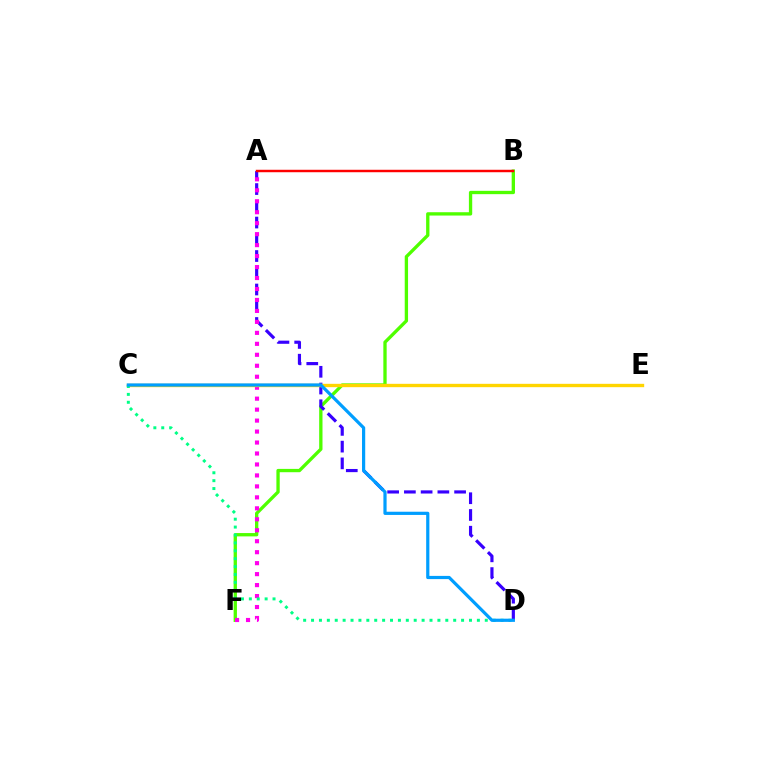{('B', 'F'): [{'color': '#4fff00', 'line_style': 'solid', 'thickness': 2.39}], ('A', 'D'): [{'color': '#3700ff', 'line_style': 'dashed', 'thickness': 2.27}], ('A', 'F'): [{'color': '#ff00ed', 'line_style': 'dotted', 'thickness': 2.98}], ('A', 'B'): [{'color': '#ff0000', 'line_style': 'solid', 'thickness': 1.77}], ('C', 'E'): [{'color': '#ffd500', 'line_style': 'solid', 'thickness': 2.42}], ('C', 'D'): [{'color': '#00ff86', 'line_style': 'dotted', 'thickness': 2.15}, {'color': '#009eff', 'line_style': 'solid', 'thickness': 2.31}]}